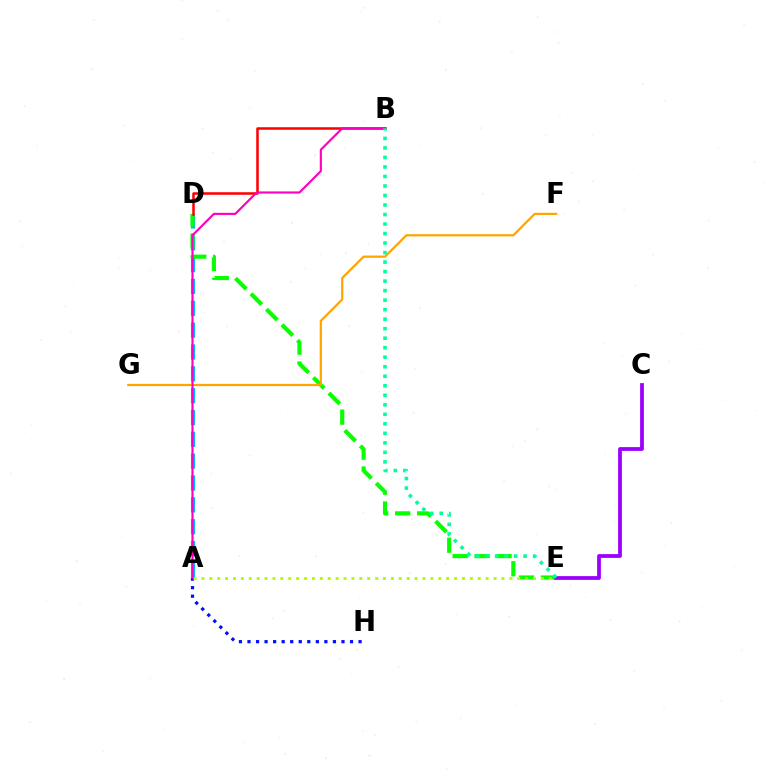{('A', 'H'): [{'color': '#0010ff', 'line_style': 'dotted', 'thickness': 2.32}], ('A', 'D'): [{'color': '#00b5ff', 'line_style': 'dashed', 'thickness': 2.97}], ('D', 'E'): [{'color': '#08ff00', 'line_style': 'dashed', 'thickness': 2.98}], ('A', 'E'): [{'color': '#b3ff00', 'line_style': 'dotted', 'thickness': 2.15}], ('B', 'D'): [{'color': '#ff0000', 'line_style': 'solid', 'thickness': 1.82}], ('F', 'G'): [{'color': '#ffa500', 'line_style': 'solid', 'thickness': 1.61}], ('A', 'B'): [{'color': '#ff00bd', 'line_style': 'solid', 'thickness': 1.55}], ('C', 'E'): [{'color': '#9b00ff', 'line_style': 'solid', 'thickness': 2.71}], ('B', 'E'): [{'color': '#00ff9d', 'line_style': 'dotted', 'thickness': 2.58}]}